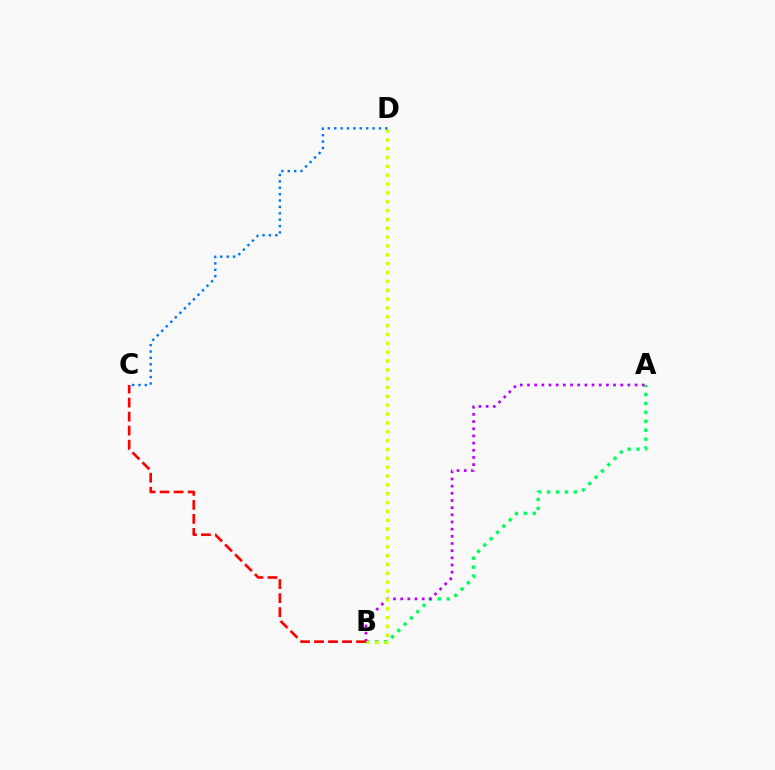{('A', 'B'): [{'color': '#00ff5c', 'line_style': 'dotted', 'thickness': 2.43}, {'color': '#b900ff', 'line_style': 'dotted', 'thickness': 1.95}], ('B', 'C'): [{'color': '#ff0000', 'line_style': 'dashed', 'thickness': 1.91}], ('B', 'D'): [{'color': '#d1ff00', 'line_style': 'dotted', 'thickness': 2.4}], ('C', 'D'): [{'color': '#0074ff', 'line_style': 'dotted', 'thickness': 1.74}]}